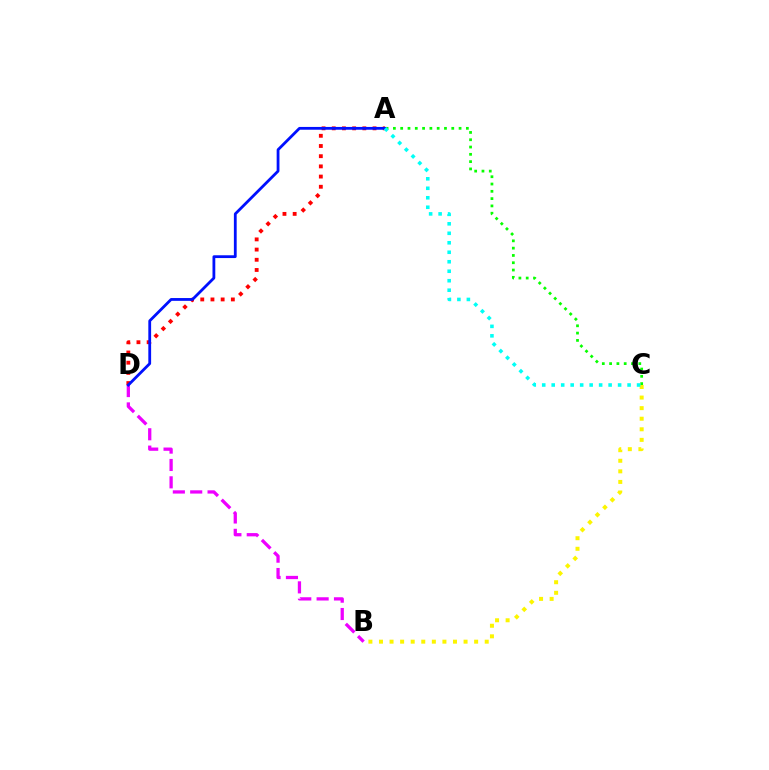{('A', 'D'): [{'color': '#ff0000', 'line_style': 'dotted', 'thickness': 2.77}, {'color': '#0010ff', 'line_style': 'solid', 'thickness': 2.01}], ('B', 'D'): [{'color': '#ee00ff', 'line_style': 'dashed', 'thickness': 2.36}], ('A', 'C'): [{'color': '#08ff00', 'line_style': 'dotted', 'thickness': 1.98}, {'color': '#00fff6', 'line_style': 'dotted', 'thickness': 2.58}], ('B', 'C'): [{'color': '#fcf500', 'line_style': 'dotted', 'thickness': 2.87}]}